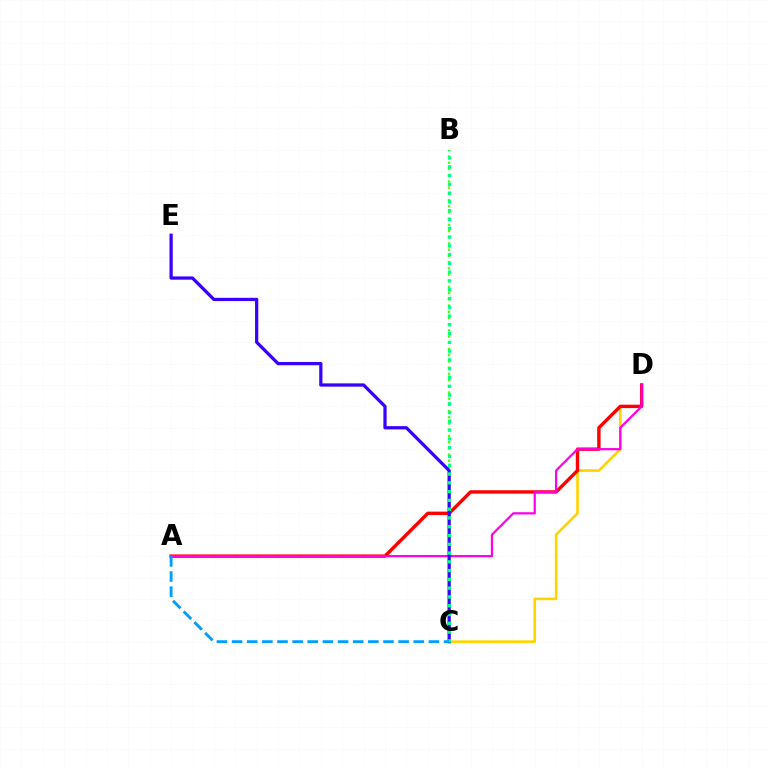{('C', 'D'): [{'color': '#ffd500', 'line_style': 'solid', 'thickness': 1.9}], ('B', 'C'): [{'color': '#4fff00', 'line_style': 'dotted', 'thickness': 1.69}, {'color': '#00ff86', 'line_style': 'dotted', 'thickness': 2.39}], ('A', 'D'): [{'color': '#ff0000', 'line_style': 'solid', 'thickness': 2.45}, {'color': '#ff00ed', 'line_style': 'solid', 'thickness': 1.61}], ('C', 'E'): [{'color': '#3700ff', 'line_style': 'solid', 'thickness': 2.33}], ('A', 'C'): [{'color': '#009eff', 'line_style': 'dashed', 'thickness': 2.06}]}